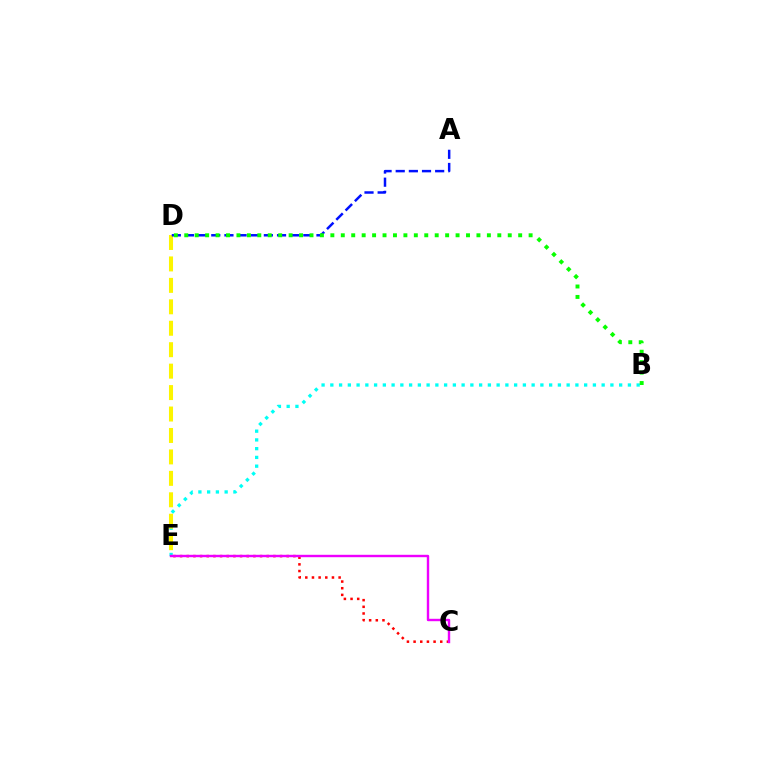{('B', 'E'): [{'color': '#00fff6', 'line_style': 'dotted', 'thickness': 2.38}], ('D', 'E'): [{'color': '#fcf500', 'line_style': 'dashed', 'thickness': 2.91}], ('A', 'D'): [{'color': '#0010ff', 'line_style': 'dashed', 'thickness': 1.79}], ('C', 'E'): [{'color': '#ff0000', 'line_style': 'dotted', 'thickness': 1.81}, {'color': '#ee00ff', 'line_style': 'solid', 'thickness': 1.73}], ('B', 'D'): [{'color': '#08ff00', 'line_style': 'dotted', 'thickness': 2.84}]}